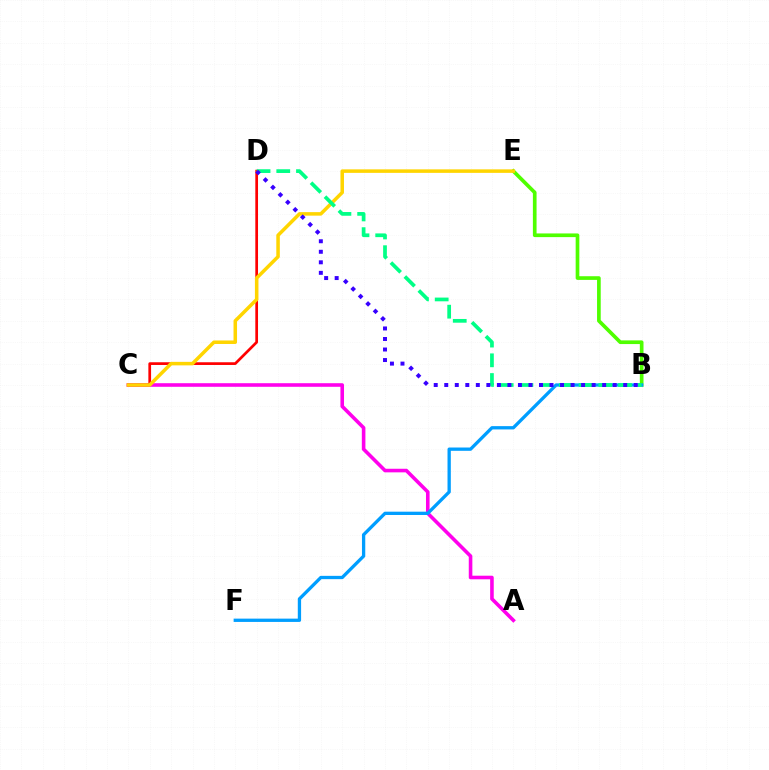{('B', 'E'): [{'color': '#4fff00', 'line_style': 'solid', 'thickness': 2.65}], ('A', 'C'): [{'color': '#ff00ed', 'line_style': 'solid', 'thickness': 2.58}], ('B', 'F'): [{'color': '#009eff', 'line_style': 'solid', 'thickness': 2.38}], ('C', 'D'): [{'color': '#ff0000', 'line_style': 'solid', 'thickness': 1.95}], ('C', 'E'): [{'color': '#ffd500', 'line_style': 'solid', 'thickness': 2.53}], ('B', 'D'): [{'color': '#00ff86', 'line_style': 'dashed', 'thickness': 2.68}, {'color': '#3700ff', 'line_style': 'dotted', 'thickness': 2.86}]}